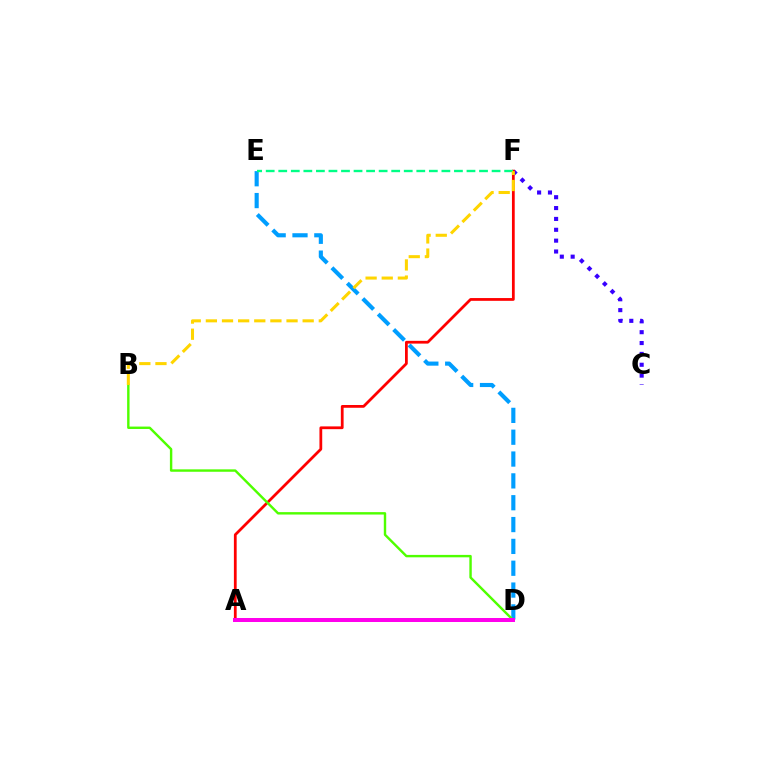{('C', 'F'): [{'color': '#3700ff', 'line_style': 'dotted', 'thickness': 2.95}], ('D', 'E'): [{'color': '#009eff', 'line_style': 'dashed', 'thickness': 2.97}], ('A', 'F'): [{'color': '#ff0000', 'line_style': 'solid', 'thickness': 1.99}], ('E', 'F'): [{'color': '#00ff86', 'line_style': 'dashed', 'thickness': 1.7}], ('B', 'D'): [{'color': '#4fff00', 'line_style': 'solid', 'thickness': 1.74}], ('B', 'F'): [{'color': '#ffd500', 'line_style': 'dashed', 'thickness': 2.19}], ('A', 'D'): [{'color': '#ff00ed', 'line_style': 'solid', 'thickness': 2.87}]}